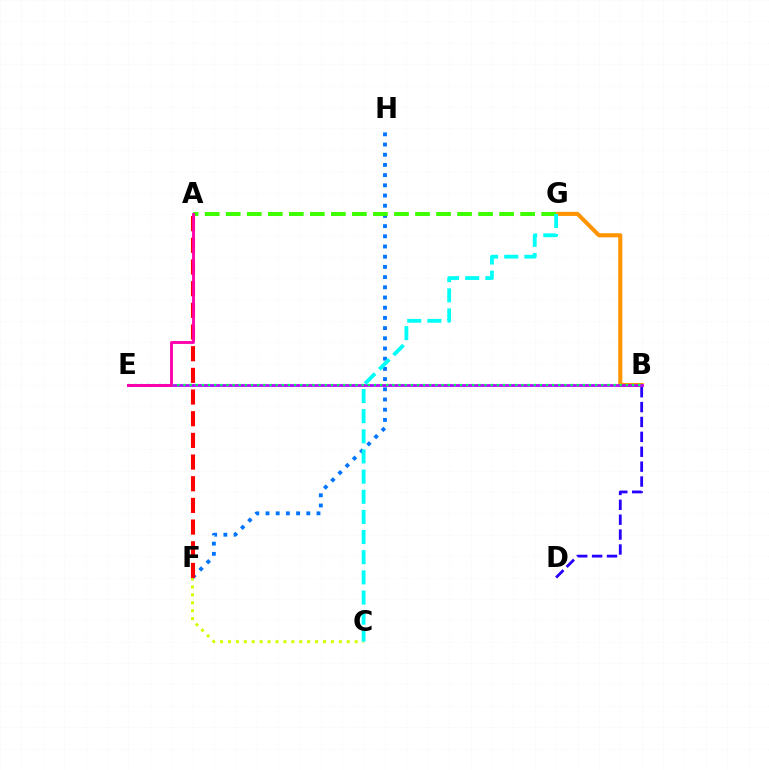{('C', 'F'): [{'color': '#d1ff00', 'line_style': 'dotted', 'thickness': 2.15}], ('F', 'H'): [{'color': '#0074ff', 'line_style': 'dotted', 'thickness': 2.77}], ('B', 'D'): [{'color': '#2500ff', 'line_style': 'dashed', 'thickness': 2.02}], ('B', 'G'): [{'color': '#ff9400', 'line_style': 'solid', 'thickness': 2.93}], ('B', 'E'): [{'color': '#b900ff', 'line_style': 'solid', 'thickness': 1.98}, {'color': '#00ff5c', 'line_style': 'dotted', 'thickness': 1.67}], ('A', 'G'): [{'color': '#3dff00', 'line_style': 'dashed', 'thickness': 2.86}], ('A', 'F'): [{'color': '#ff0000', 'line_style': 'dashed', 'thickness': 2.94}], ('C', 'G'): [{'color': '#00fff6', 'line_style': 'dashed', 'thickness': 2.74}], ('A', 'E'): [{'color': '#ff00ac', 'line_style': 'solid', 'thickness': 2.06}]}